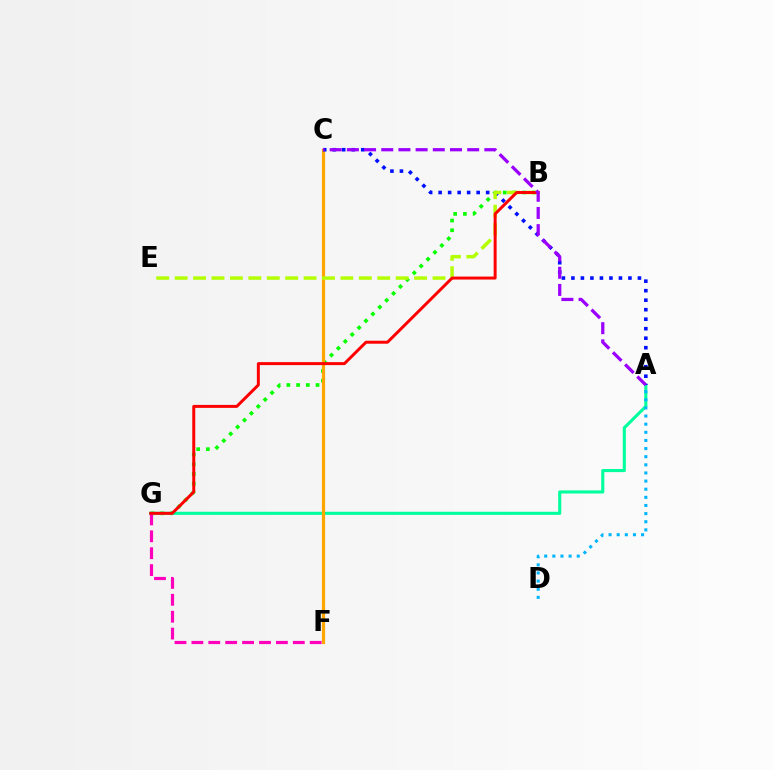{('B', 'G'): [{'color': '#08ff00', 'line_style': 'dotted', 'thickness': 2.64}, {'color': '#ff0000', 'line_style': 'solid', 'thickness': 2.14}], ('A', 'G'): [{'color': '#00ff9d', 'line_style': 'solid', 'thickness': 2.24}], ('C', 'F'): [{'color': '#ffa500', 'line_style': 'solid', 'thickness': 2.3}], ('A', 'D'): [{'color': '#00b5ff', 'line_style': 'dotted', 'thickness': 2.21}], ('A', 'C'): [{'color': '#0010ff', 'line_style': 'dotted', 'thickness': 2.58}, {'color': '#9b00ff', 'line_style': 'dashed', 'thickness': 2.33}], ('F', 'G'): [{'color': '#ff00bd', 'line_style': 'dashed', 'thickness': 2.3}], ('B', 'E'): [{'color': '#b3ff00', 'line_style': 'dashed', 'thickness': 2.5}]}